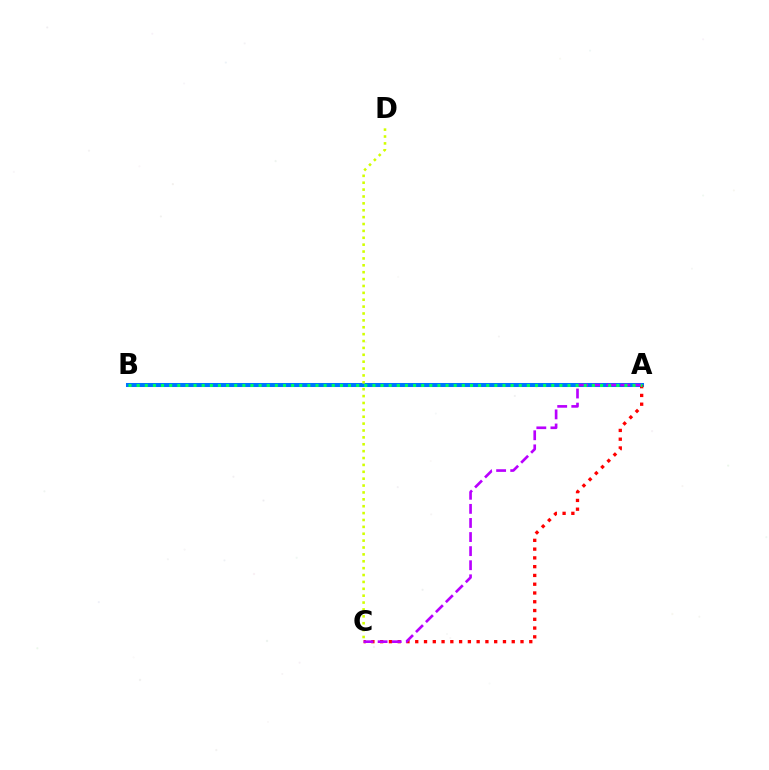{('A', 'B'): [{'color': '#0074ff', 'line_style': 'solid', 'thickness': 2.9}, {'color': '#00ff5c', 'line_style': 'dotted', 'thickness': 2.21}], ('A', 'C'): [{'color': '#ff0000', 'line_style': 'dotted', 'thickness': 2.38}, {'color': '#b900ff', 'line_style': 'dashed', 'thickness': 1.91}], ('C', 'D'): [{'color': '#d1ff00', 'line_style': 'dotted', 'thickness': 1.87}]}